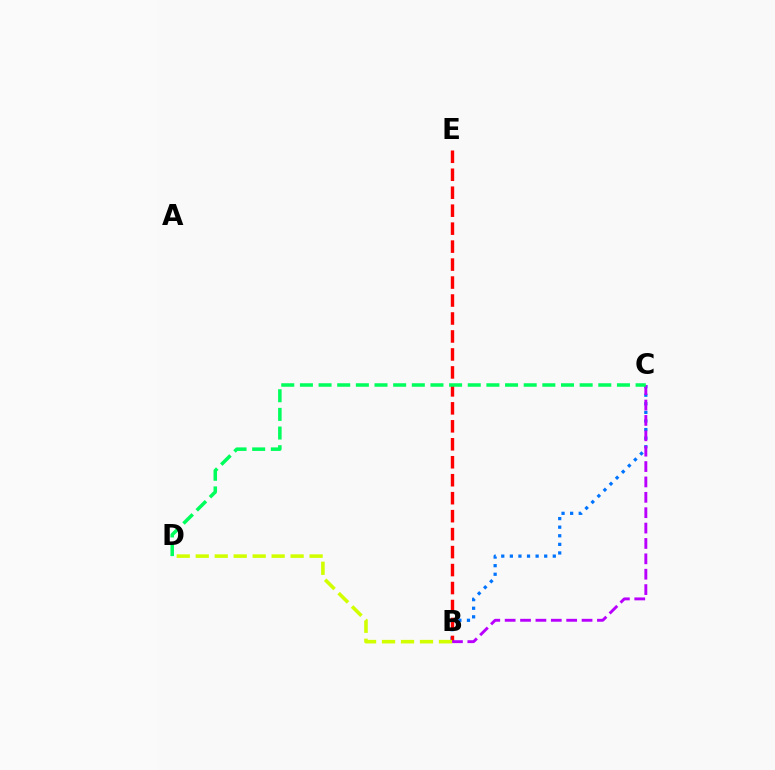{('B', 'C'): [{'color': '#0074ff', 'line_style': 'dotted', 'thickness': 2.33}, {'color': '#b900ff', 'line_style': 'dashed', 'thickness': 2.09}], ('B', 'E'): [{'color': '#ff0000', 'line_style': 'dashed', 'thickness': 2.44}], ('C', 'D'): [{'color': '#00ff5c', 'line_style': 'dashed', 'thickness': 2.53}], ('B', 'D'): [{'color': '#d1ff00', 'line_style': 'dashed', 'thickness': 2.58}]}